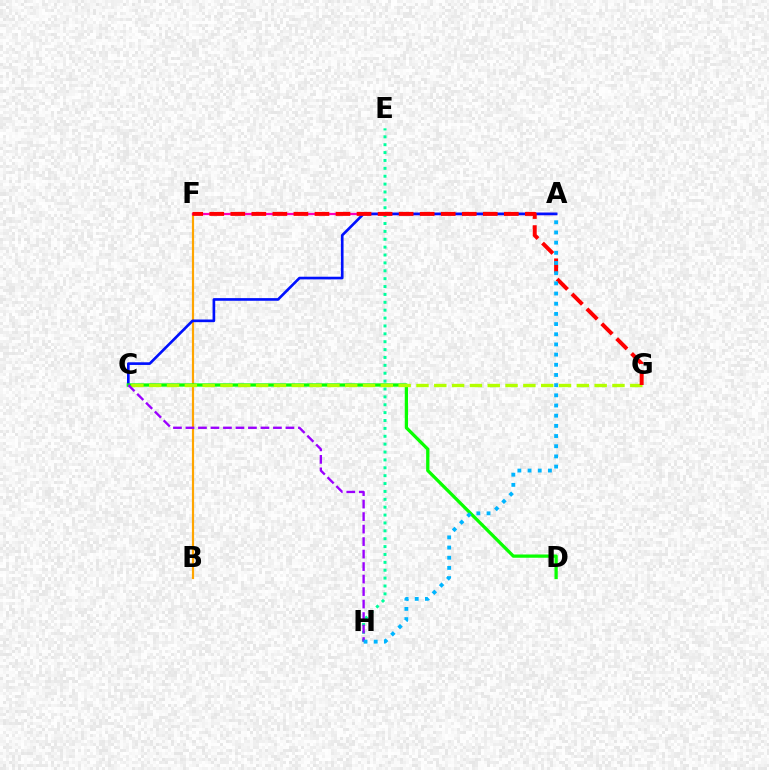{('B', 'F'): [{'color': '#ffa500', 'line_style': 'solid', 'thickness': 1.57}], ('E', 'H'): [{'color': '#00ff9d', 'line_style': 'dotted', 'thickness': 2.14}], ('A', 'F'): [{'color': '#ff00bd', 'line_style': 'solid', 'thickness': 1.62}], ('A', 'C'): [{'color': '#0010ff', 'line_style': 'solid', 'thickness': 1.91}], ('C', 'D'): [{'color': '#08ff00', 'line_style': 'solid', 'thickness': 2.35}], ('C', 'G'): [{'color': '#b3ff00', 'line_style': 'dashed', 'thickness': 2.42}], ('F', 'G'): [{'color': '#ff0000', 'line_style': 'dashed', 'thickness': 2.86}], ('C', 'H'): [{'color': '#9b00ff', 'line_style': 'dashed', 'thickness': 1.7}], ('A', 'H'): [{'color': '#00b5ff', 'line_style': 'dotted', 'thickness': 2.77}]}